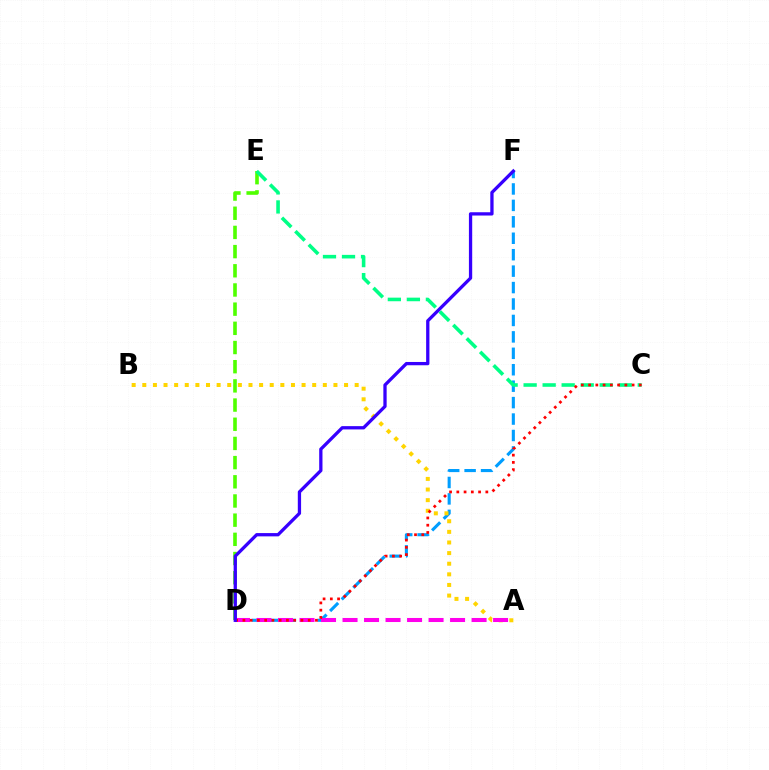{('D', 'F'): [{'color': '#009eff', 'line_style': 'dashed', 'thickness': 2.23}, {'color': '#3700ff', 'line_style': 'solid', 'thickness': 2.37}], ('A', 'B'): [{'color': '#ffd500', 'line_style': 'dotted', 'thickness': 2.89}], ('D', 'E'): [{'color': '#4fff00', 'line_style': 'dashed', 'thickness': 2.61}], ('A', 'D'): [{'color': '#ff00ed', 'line_style': 'dashed', 'thickness': 2.92}], ('C', 'E'): [{'color': '#00ff86', 'line_style': 'dashed', 'thickness': 2.58}], ('C', 'D'): [{'color': '#ff0000', 'line_style': 'dotted', 'thickness': 1.97}]}